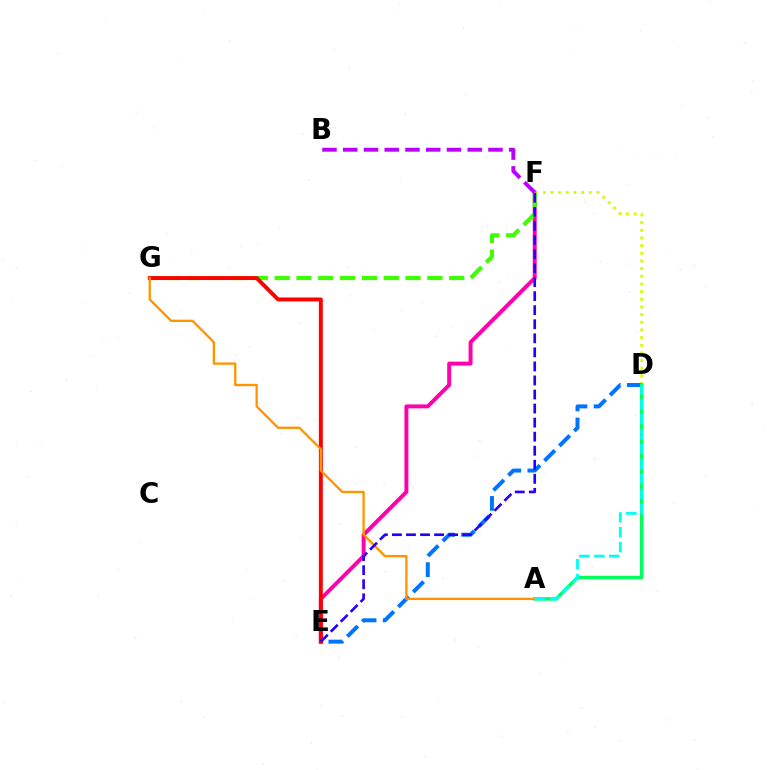{('E', 'F'): [{'color': '#ff00ac', 'line_style': 'solid', 'thickness': 2.84}, {'color': '#2500ff', 'line_style': 'dashed', 'thickness': 1.91}], ('D', 'F'): [{'color': '#d1ff00', 'line_style': 'dotted', 'thickness': 2.08}], ('D', 'E'): [{'color': '#0074ff', 'line_style': 'dashed', 'thickness': 2.86}], ('A', 'D'): [{'color': '#00ff5c', 'line_style': 'solid', 'thickness': 2.48}, {'color': '#00fff6', 'line_style': 'dashed', 'thickness': 2.03}], ('F', 'G'): [{'color': '#3dff00', 'line_style': 'dashed', 'thickness': 2.96}], ('E', 'G'): [{'color': '#ff0000', 'line_style': 'solid', 'thickness': 2.83}], ('A', 'G'): [{'color': '#ff9400', 'line_style': 'solid', 'thickness': 1.67}], ('B', 'F'): [{'color': '#b900ff', 'line_style': 'dashed', 'thickness': 2.82}]}